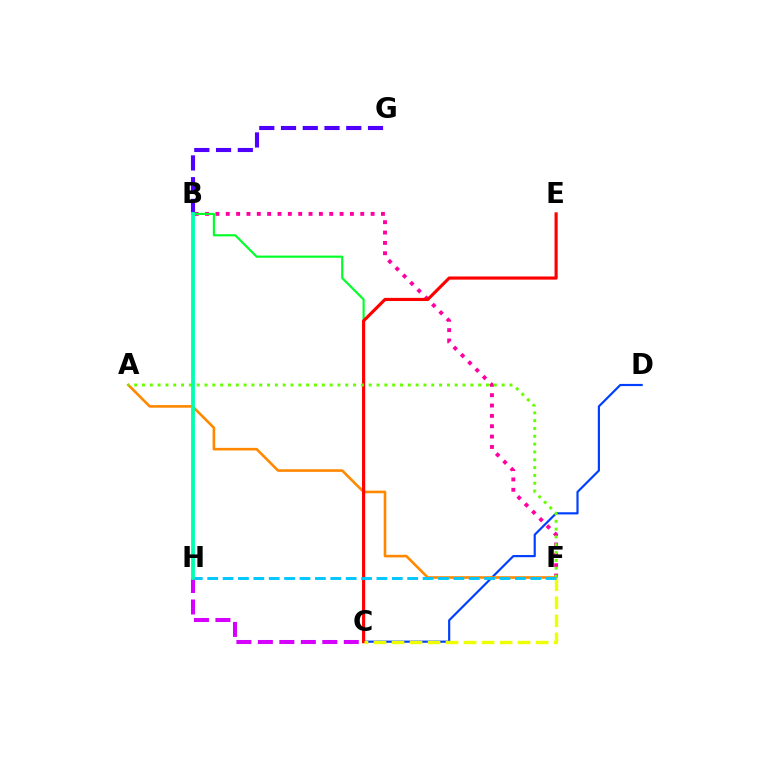{('B', 'G'): [{'color': '#4f00ff', 'line_style': 'dashed', 'thickness': 2.95}], ('B', 'F'): [{'color': '#ff00a0', 'line_style': 'dotted', 'thickness': 2.81}], ('C', 'D'): [{'color': '#003fff', 'line_style': 'solid', 'thickness': 1.56}], ('A', 'F'): [{'color': '#ff8800', 'line_style': 'solid', 'thickness': 1.88}, {'color': '#66ff00', 'line_style': 'dotted', 'thickness': 2.12}], ('B', 'C'): [{'color': '#00ff27', 'line_style': 'solid', 'thickness': 1.55}], ('C', 'E'): [{'color': '#ff0000', 'line_style': 'solid', 'thickness': 2.27}], ('C', 'F'): [{'color': '#eeff00', 'line_style': 'dashed', 'thickness': 2.45}], ('F', 'H'): [{'color': '#00c7ff', 'line_style': 'dashed', 'thickness': 2.09}], ('C', 'H'): [{'color': '#d600ff', 'line_style': 'dashed', 'thickness': 2.92}], ('B', 'H'): [{'color': '#00ffaf', 'line_style': 'solid', 'thickness': 2.74}]}